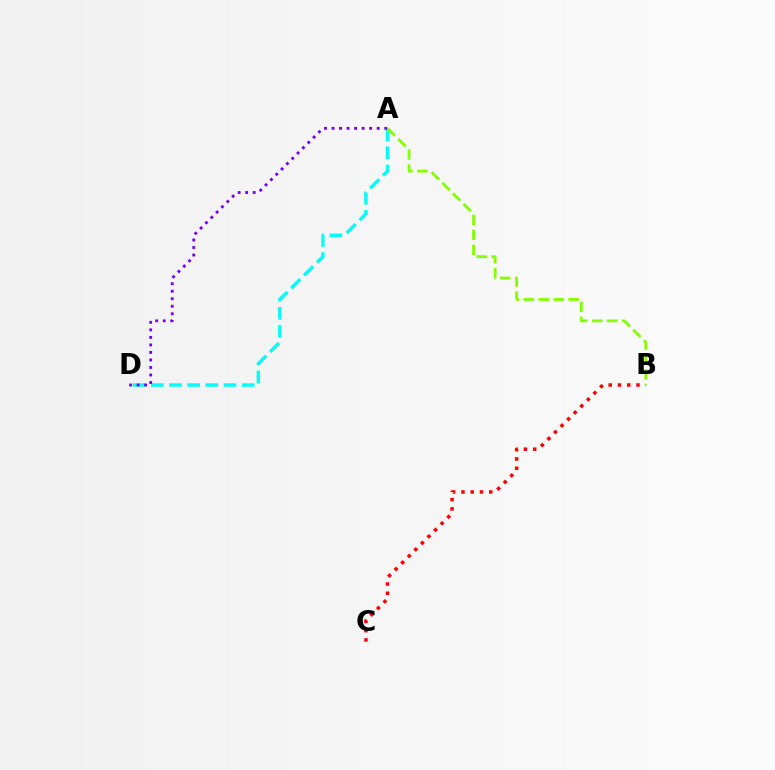{('A', 'D'): [{'color': '#00fff6', 'line_style': 'dashed', 'thickness': 2.47}, {'color': '#7200ff', 'line_style': 'dotted', 'thickness': 2.04}], ('A', 'B'): [{'color': '#84ff00', 'line_style': 'dashed', 'thickness': 2.03}], ('B', 'C'): [{'color': '#ff0000', 'line_style': 'dotted', 'thickness': 2.52}]}